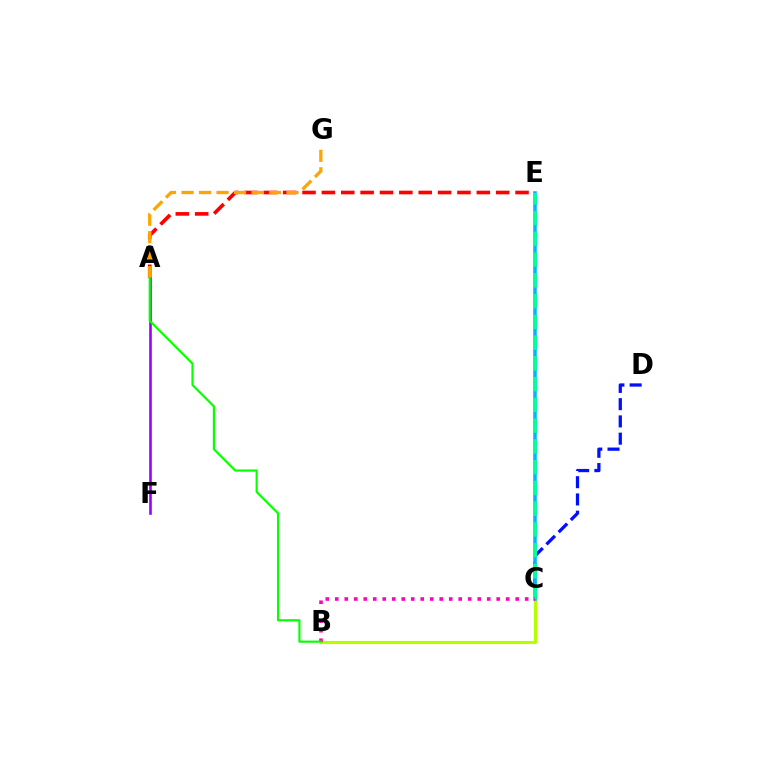{('A', 'F'): [{'color': '#9b00ff', 'line_style': 'solid', 'thickness': 1.88}], ('C', 'D'): [{'color': '#0010ff', 'line_style': 'dashed', 'thickness': 2.34}], ('B', 'C'): [{'color': '#b3ff00', 'line_style': 'solid', 'thickness': 2.24}, {'color': '#ff00bd', 'line_style': 'dotted', 'thickness': 2.58}], ('C', 'E'): [{'color': '#00b5ff', 'line_style': 'solid', 'thickness': 2.55}, {'color': '#00ff9d', 'line_style': 'dashed', 'thickness': 2.82}], ('A', 'E'): [{'color': '#ff0000', 'line_style': 'dashed', 'thickness': 2.63}], ('A', 'G'): [{'color': '#ffa500', 'line_style': 'dashed', 'thickness': 2.38}], ('A', 'B'): [{'color': '#08ff00', 'line_style': 'solid', 'thickness': 1.56}]}